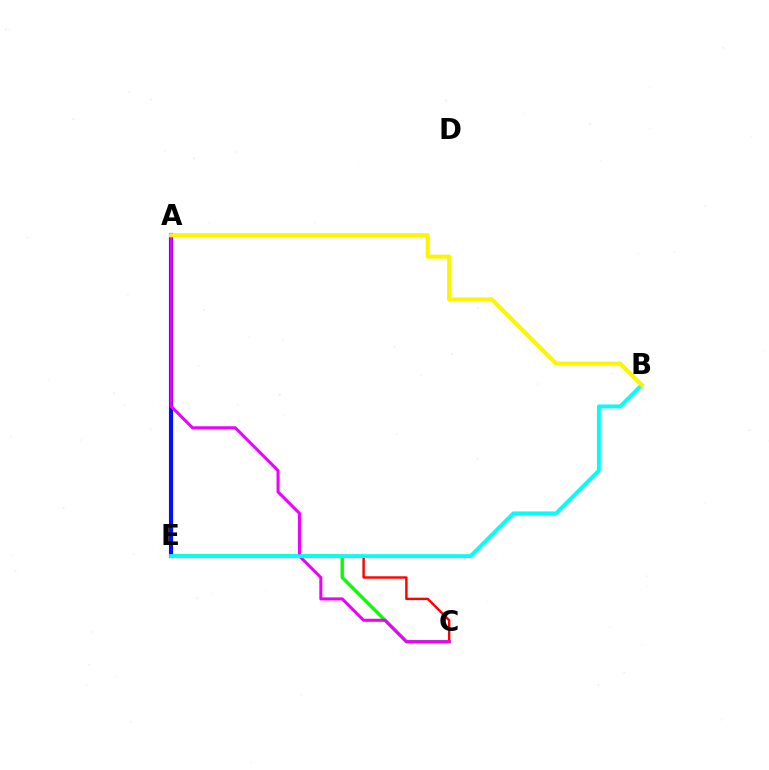{('A', 'E'): [{'color': '#0010ff', 'line_style': 'solid', 'thickness': 2.97}], ('C', 'E'): [{'color': '#08ff00', 'line_style': 'solid', 'thickness': 2.44}, {'color': '#ff0000', 'line_style': 'solid', 'thickness': 1.73}], ('A', 'C'): [{'color': '#ee00ff', 'line_style': 'solid', 'thickness': 2.19}], ('B', 'E'): [{'color': '#00fff6', 'line_style': 'solid', 'thickness': 2.78}], ('A', 'B'): [{'color': '#fcf500', 'line_style': 'solid', 'thickness': 2.95}]}